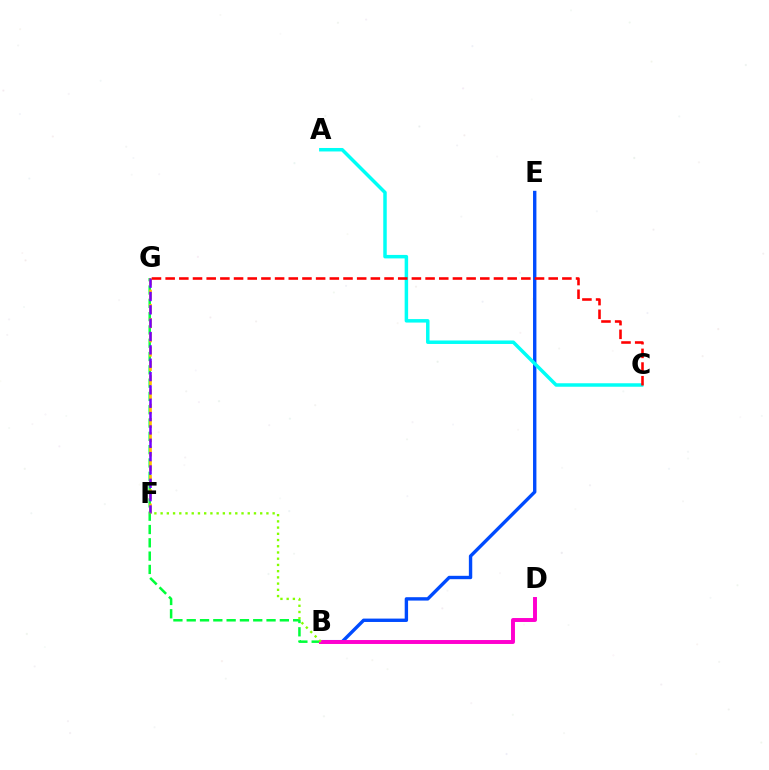{('B', 'E'): [{'color': '#004bff', 'line_style': 'solid', 'thickness': 2.43}], ('B', 'G'): [{'color': '#00ff39', 'line_style': 'dashed', 'thickness': 1.81}], ('F', 'G'): [{'color': '#ffbd00', 'line_style': 'dashed', 'thickness': 1.94}, {'color': '#7200ff', 'line_style': 'dashed', 'thickness': 1.81}], ('A', 'C'): [{'color': '#00fff6', 'line_style': 'solid', 'thickness': 2.51}], ('B', 'D'): [{'color': '#ff00cf', 'line_style': 'solid', 'thickness': 2.83}], ('C', 'G'): [{'color': '#ff0000', 'line_style': 'dashed', 'thickness': 1.86}], ('B', 'F'): [{'color': '#84ff00', 'line_style': 'dotted', 'thickness': 1.69}]}